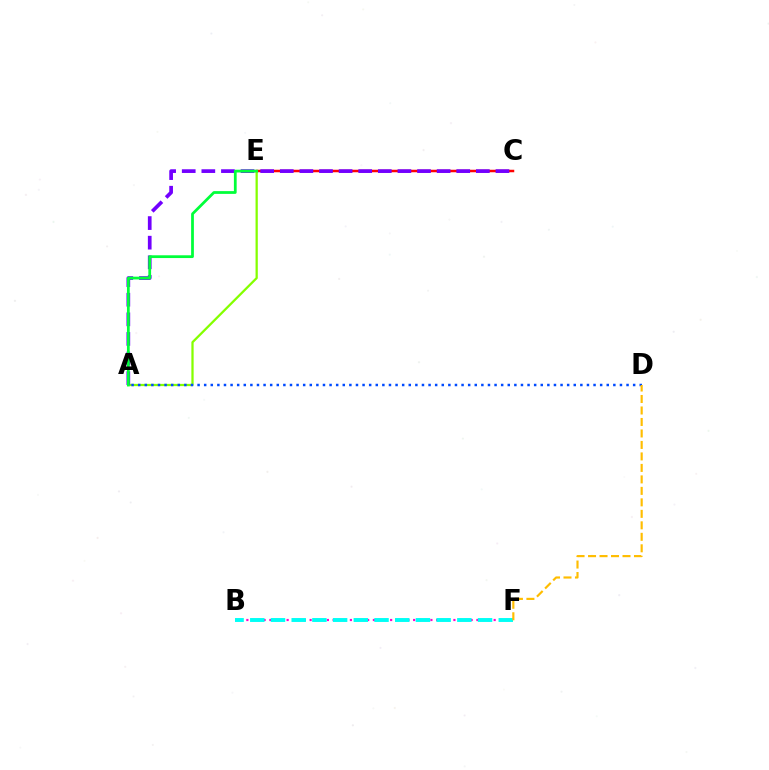{('C', 'E'): [{'color': '#ff0000', 'line_style': 'solid', 'thickness': 1.8}], ('B', 'F'): [{'color': '#ff00cf', 'line_style': 'dotted', 'thickness': 1.56}, {'color': '#00fff6', 'line_style': 'dashed', 'thickness': 2.81}], ('A', 'E'): [{'color': '#84ff00', 'line_style': 'solid', 'thickness': 1.63}, {'color': '#00ff39', 'line_style': 'solid', 'thickness': 1.99}], ('A', 'C'): [{'color': '#7200ff', 'line_style': 'dashed', 'thickness': 2.66}], ('A', 'D'): [{'color': '#004bff', 'line_style': 'dotted', 'thickness': 1.79}], ('D', 'F'): [{'color': '#ffbd00', 'line_style': 'dashed', 'thickness': 1.56}]}